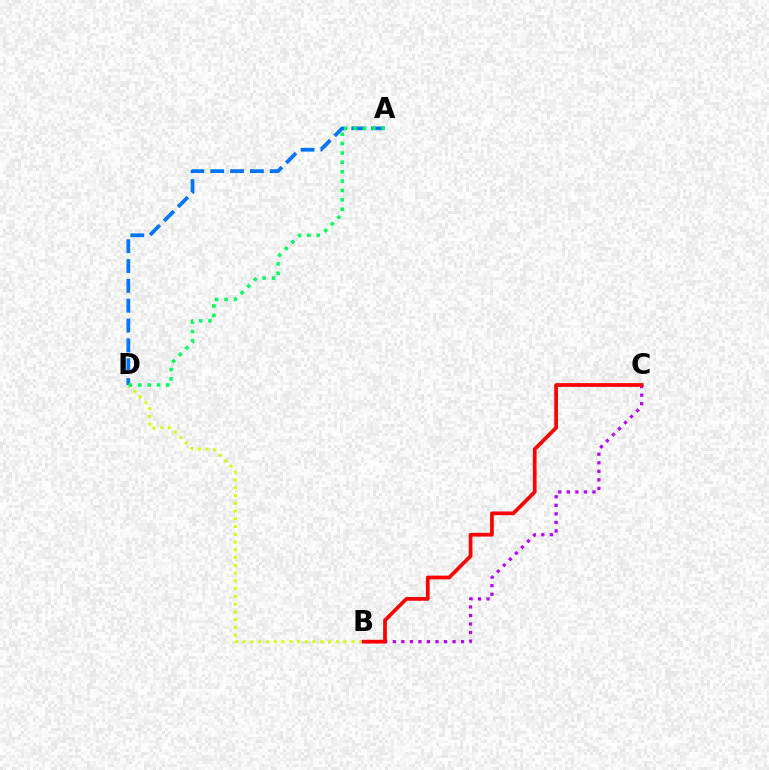{('B', 'D'): [{'color': '#d1ff00', 'line_style': 'dotted', 'thickness': 2.11}], ('A', 'D'): [{'color': '#0074ff', 'line_style': 'dashed', 'thickness': 2.7}, {'color': '#00ff5c', 'line_style': 'dotted', 'thickness': 2.55}], ('B', 'C'): [{'color': '#b900ff', 'line_style': 'dotted', 'thickness': 2.32}, {'color': '#ff0000', 'line_style': 'solid', 'thickness': 2.67}]}